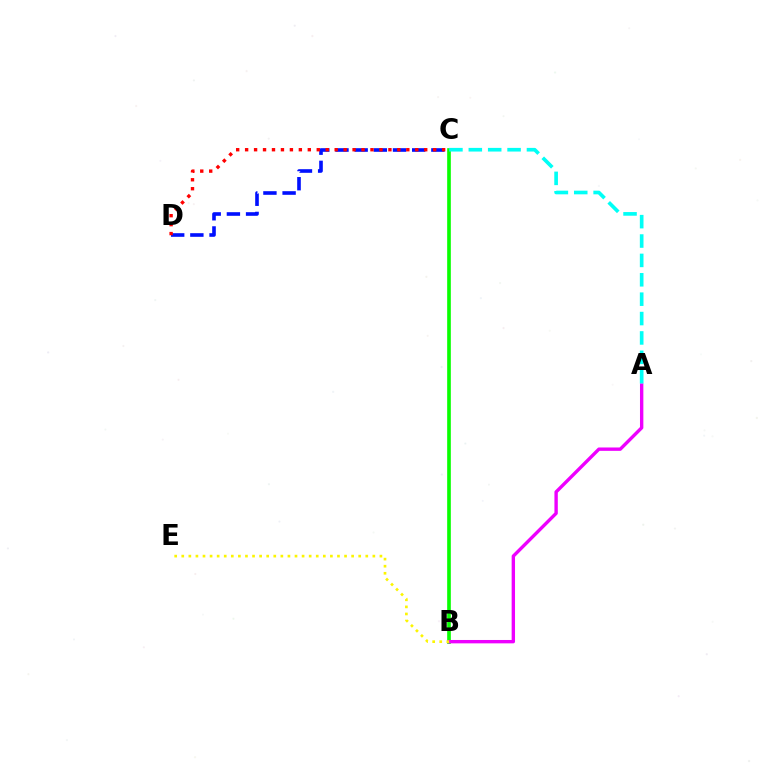{('B', 'C'): [{'color': '#08ff00', 'line_style': 'solid', 'thickness': 2.63}], ('C', 'D'): [{'color': '#0010ff', 'line_style': 'dashed', 'thickness': 2.61}, {'color': '#ff0000', 'line_style': 'dotted', 'thickness': 2.43}], ('A', 'B'): [{'color': '#ee00ff', 'line_style': 'solid', 'thickness': 2.43}], ('A', 'C'): [{'color': '#00fff6', 'line_style': 'dashed', 'thickness': 2.63}], ('B', 'E'): [{'color': '#fcf500', 'line_style': 'dotted', 'thickness': 1.92}]}